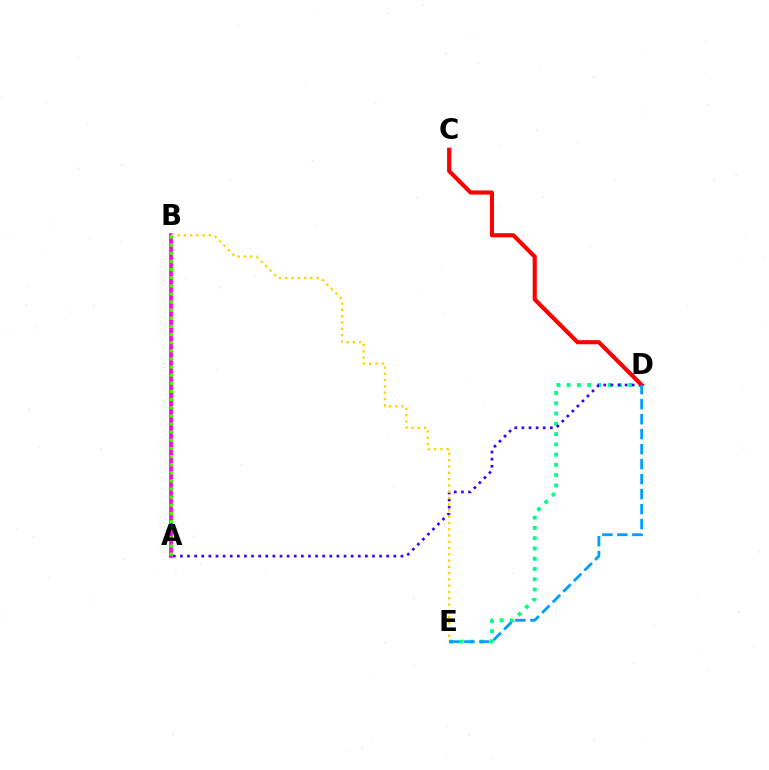{('D', 'E'): [{'color': '#00ff86', 'line_style': 'dotted', 'thickness': 2.79}, {'color': '#009eff', 'line_style': 'dashed', 'thickness': 2.04}], ('A', 'D'): [{'color': '#3700ff', 'line_style': 'dotted', 'thickness': 1.93}], ('C', 'D'): [{'color': '#ff0000', 'line_style': 'solid', 'thickness': 2.97}], ('A', 'B'): [{'color': '#ff00ed', 'line_style': 'solid', 'thickness': 2.66}, {'color': '#4fff00', 'line_style': 'dotted', 'thickness': 2.21}], ('B', 'E'): [{'color': '#ffd500', 'line_style': 'dotted', 'thickness': 1.7}]}